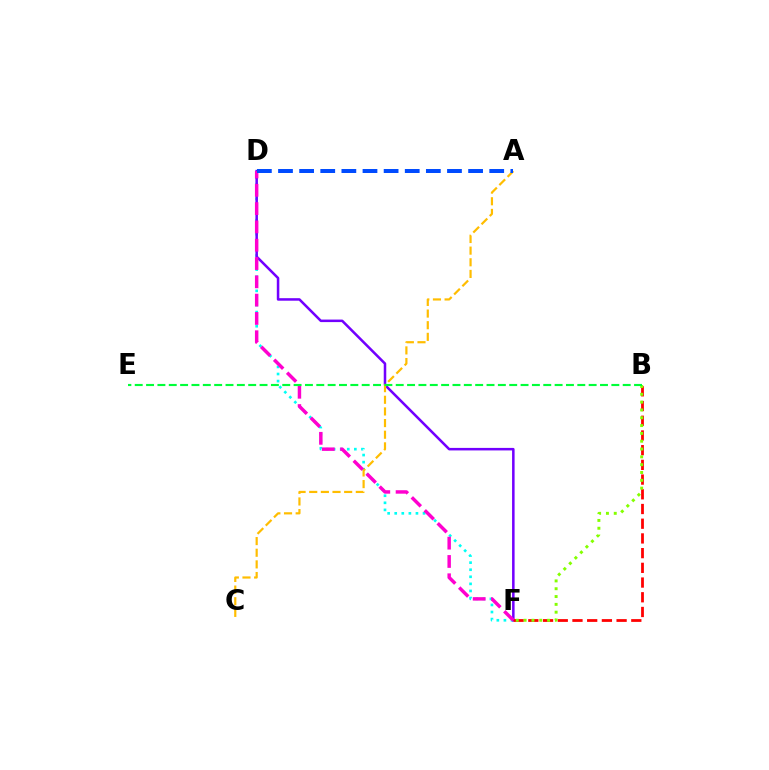{('D', 'F'): [{'color': '#00fff6', 'line_style': 'dotted', 'thickness': 1.92}, {'color': '#7200ff', 'line_style': 'solid', 'thickness': 1.82}, {'color': '#ff00cf', 'line_style': 'dashed', 'thickness': 2.49}], ('B', 'F'): [{'color': '#ff0000', 'line_style': 'dashed', 'thickness': 2.0}, {'color': '#84ff00', 'line_style': 'dotted', 'thickness': 2.12}], ('A', 'C'): [{'color': '#ffbd00', 'line_style': 'dashed', 'thickness': 1.58}], ('A', 'D'): [{'color': '#004bff', 'line_style': 'dashed', 'thickness': 2.87}], ('B', 'E'): [{'color': '#00ff39', 'line_style': 'dashed', 'thickness': 1.54}]}